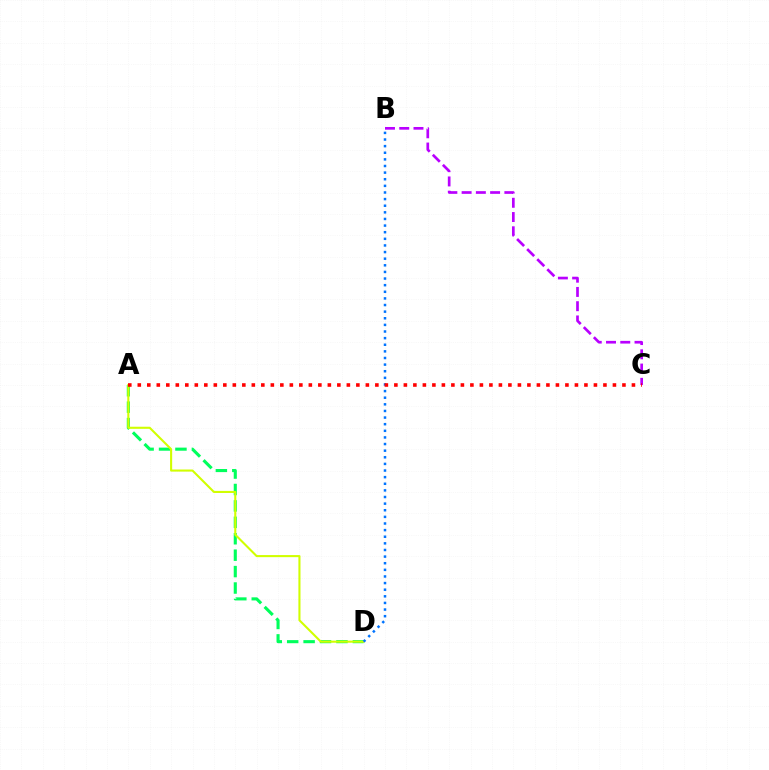{('B', 'C'): [{'color': '#b900ff', 'line_style': 'dashed', 'thickness': 1.94}], ('A', 'D'): [{'color': '#00ff5c', 'line_style': 'dashed', 'thickness': 2.23}, {'color': '#d1ff00', 'line_style': 'solid', 'thickness': 1.51}], ('B', 'D'): [{'color': '#0074ff', 'line_style': 'dotted', 'thickness': 1.8}], ('A', 'C'): [{'color': '#ff0000', 'line_style': 'dotted', 'thickness': 2.58}]}